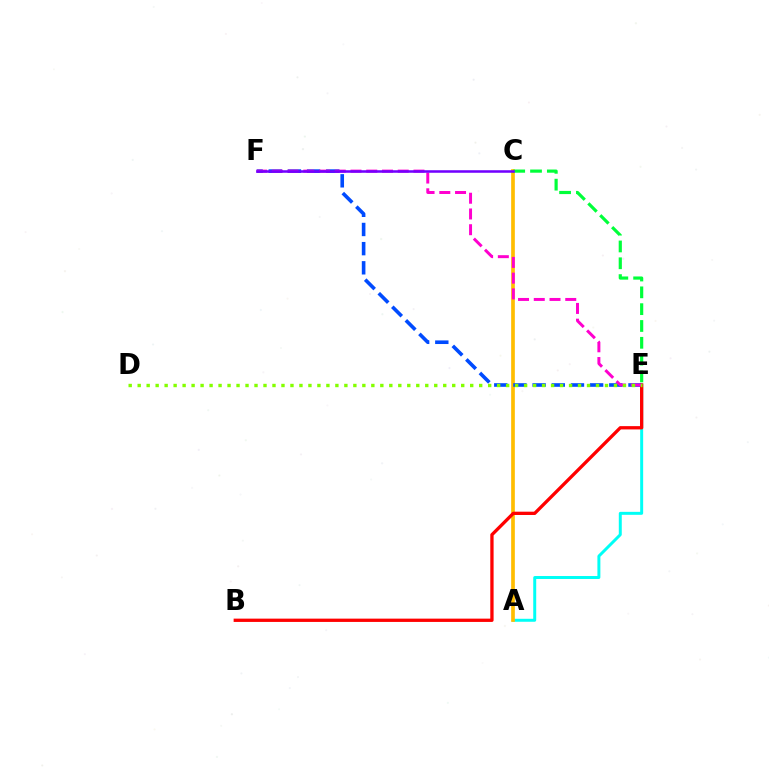{('A', 'E'): [{'color': '#00fff6', 'line_style': 'solid', 'thickness': 2.14}], ('A', 'C'): [{'color': '#ffbd00', 'line_style': 'solid', 'thickness': 2.65}], ('E', 'F'): [{'color': '#004bff', 'line_style': 'dashed', 'thickness': 2.6}, {'color': '#ff00cf', 'line_style': 'dashed', 'thickness': 2.14}], ('C', 'E'): [{'color': '#00ff39', 'line_style': 'dashed', 'thickness': 2.28}], ('B', 'E'): [{'color': '#ff0000', 'line_style': 'solid', 'thickness': 2.37}], ('D', 'E'): [{'color': '#84ff00', 'line_style': 'dotted', 'thickness': 2.44}], ('C', 'F'): [{'color': '#7200ff', 'line_style': 'solid', 'thickness': 1.82}]}